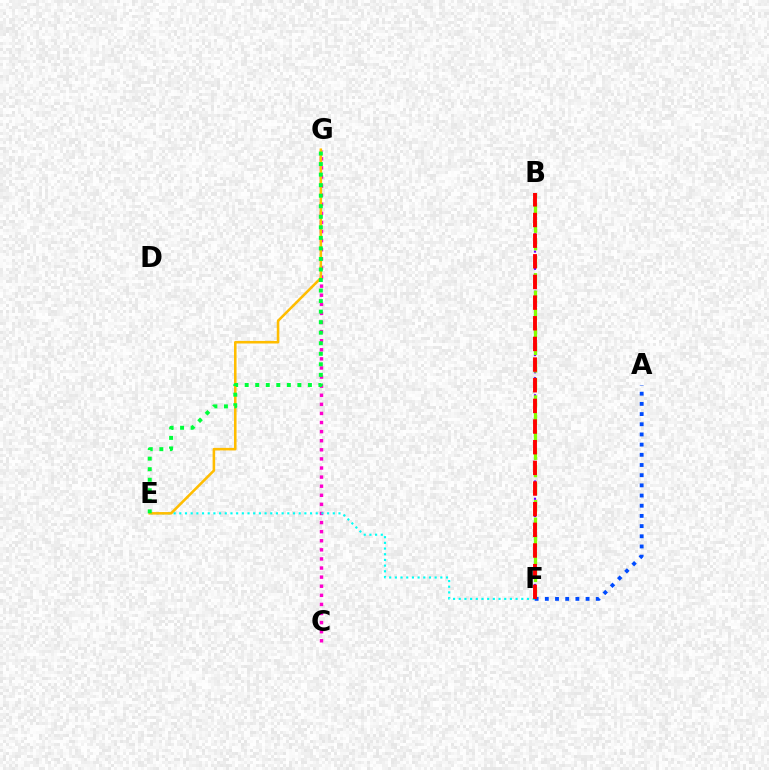{('B', 'F'): [{'color': '#7200ff', 'line_style': 'dotted', 'thickness': 1.56}, {'color': '#84ff00', 'line_style': 'dashed', 'thickness': 2.37}, {'color': '#ff0000', 'line_style': 'dashed', 'thickness': 2.81}], ('C', 'G'): [{'color': '#ff00cf', 'line_style': 'dotted', 'thickness': 2.47}], ('E', 'F'): [{'color': '#00fff6', 'line_style': 'dotted', 'thickness': 1.54}], ('E', 'G'): [{'color': '#ffbd00', 'line_style': 'solid', 'thickness': 1.84}, {'color': '#00ff39', 'line_style': 'dotted', 'thickness': 2.86}], ('A', 'F'): [{'color': '#004bff', 'line_style': 'dotted', 'thickness': 2.77}]}